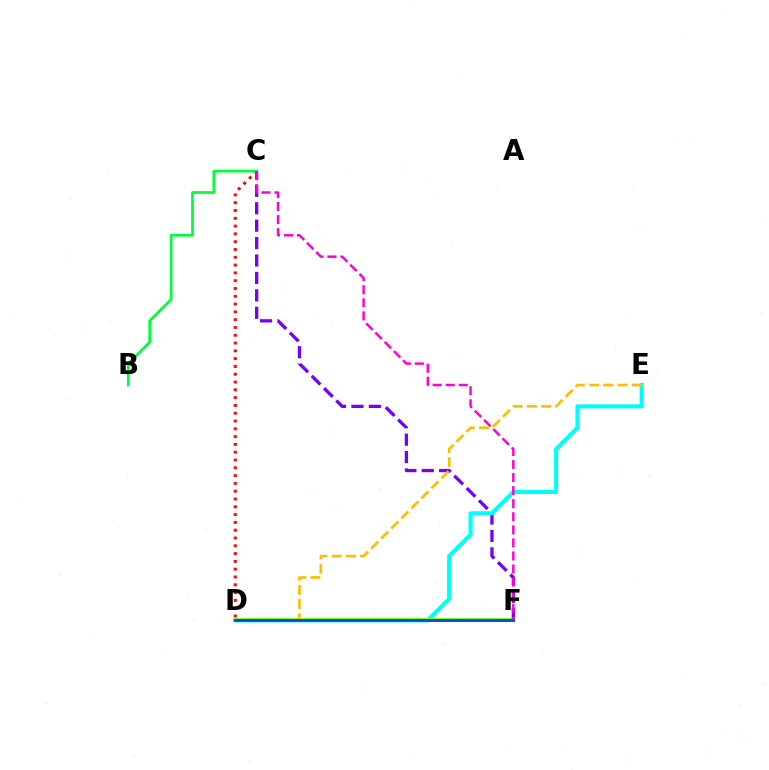{('C', 'F'): [{'color': '#7200ff', 'line_style': 'dashed', 'thickness': 2.37}, {'color': '#ff00cf', 'line_style': 'dashed', 'thickness': 1.77}], ('D', 'E'): [{'color': '#00fff6', 'line_style': 'solid', 'thickness': 2.96}, {'color': '#ffbd00', 'line_style': 'dashed', 'thickness': 1.93}], ('D', 'F'): [{'color': '#84ff00', 'line_style': 'solid', 'thickness': 2.8}, {'color': '#004bff', 'line_style': 'solid', 'thickness': 2.09}], ('C', 'D'): [{'color': '#ff0000', 'line_style': 'dotted', 'thickness': 2.12}], ('B', 'C'): [{'color': '#00ff39', 'line_style': 'solid', 'thickness': 1.97}]}